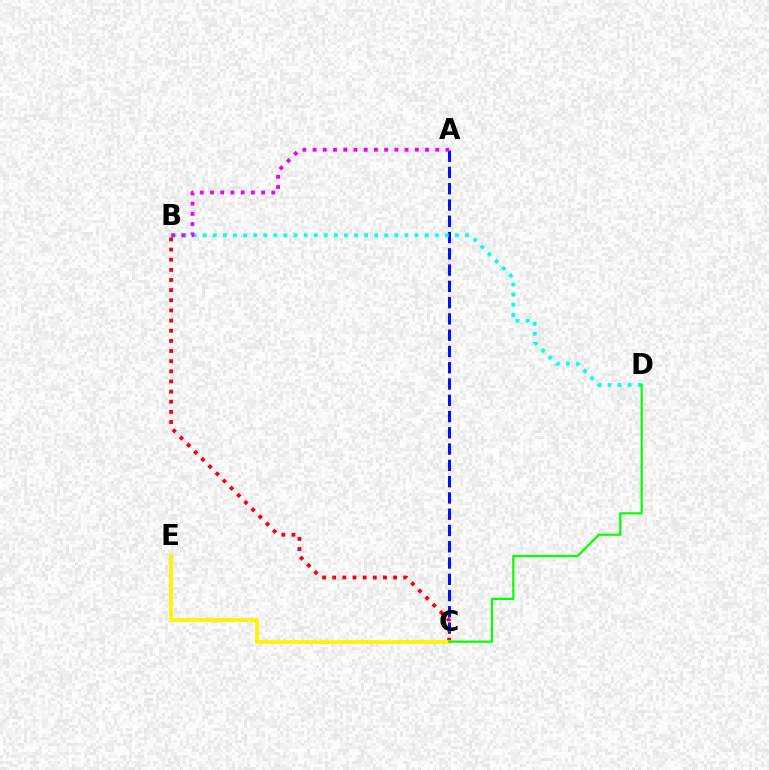{('A', 'C'): [{'color': '#0010ff', 'line_style': 'dashed', 'thickness': 2.21}], ('B', 'D'): [{'color': '#00fff6', 'line_style': 'dotted', 'thickness': 2.74}], ('A', 'B'): [{'color': '#ee00ff', 'line_style': 'dotted', 'thickness': 2.78}], ('B', 'C'): [{'color': '#ff0000', 'line_style': 'dotted', 'thickness': 2.76}], ('C', 'E'): [{'color': '#fcf500', 'line_style': 'solid', 'thickness': 2.69}], ('C', 'D'): [{'color': '#08ff00', 'line_style': 'solid', 'thickness': 1.6}]}